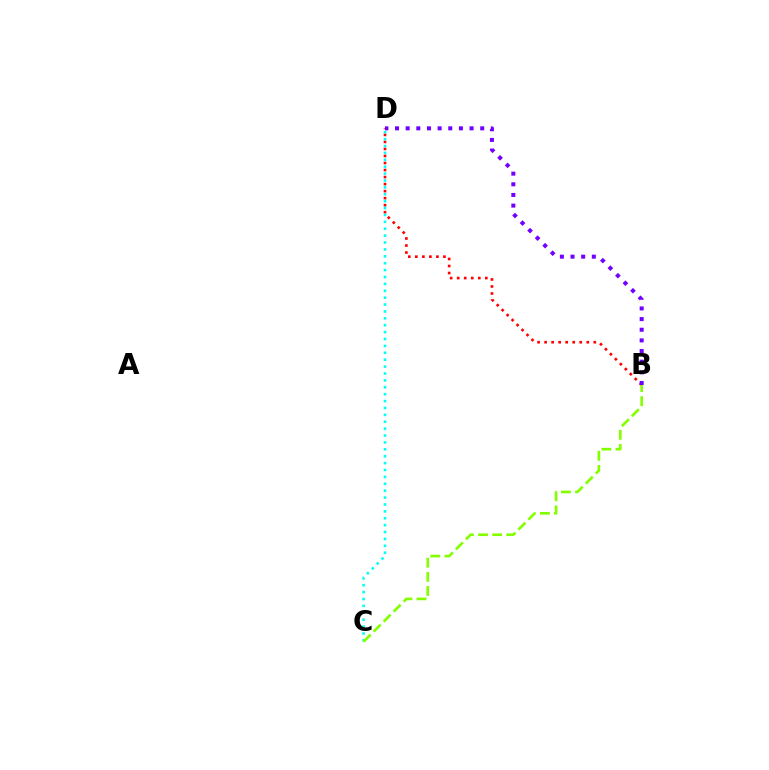{('B', 'D'): [{'color': '#ff0000', 'line_style': 'dotted', 'thickness': 1.91}, {'color': '#7200ff', 'line_style': 'dotted', 'thickness': 2.89}], ('C', 'D'): [{'color': '#00fff6', 'line_style': 'dotted', 'thickness': 1.87}], ('B', 'C'): [{'color': '#84ff00', 'line_style': 'dashed', 'thickness': 1.92}]}